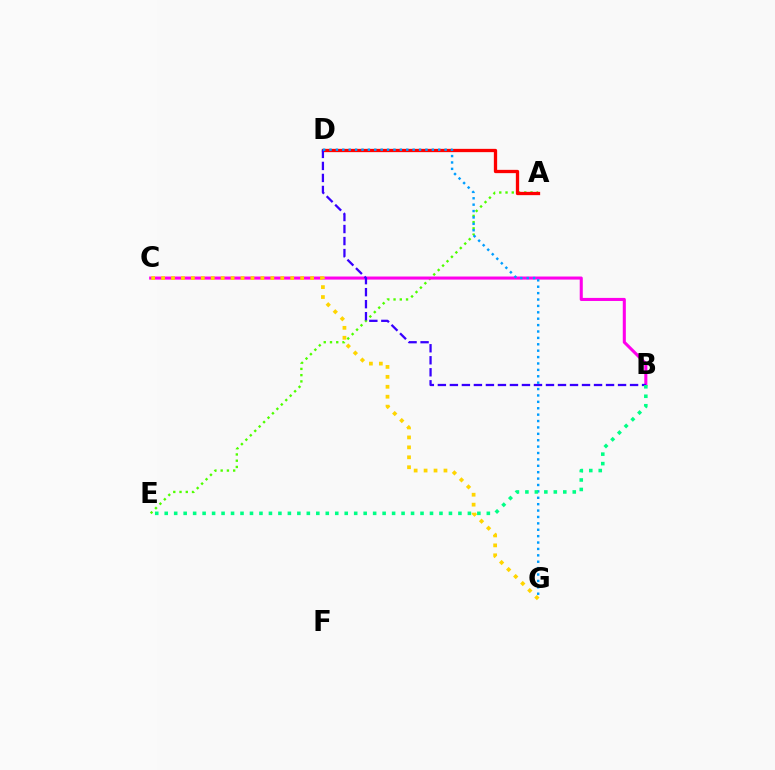{('A', 'E'): [{'color': '#4fff00', 'line_style': 'dotted', 'thickness': 1.7}], ('B', 'C'): [{'color': '#ff00ed', 'line_style': 'solid', 'thickness': 2.21}], ('C', 'G'): [{'color': '#ffd500', 'line_style': 'dotted', 'thickness': 2.7}], ('A', 'D'): [{'color': '#ff0000', 'line_style': 'solid', 'thickness': 2.37}], ('B', 'D'): [{'color': '#3700ff', 'line_style': 'dashed', 'thickness': 1.63}], ('D', 'G'): [{'color': '#009eff', 'line_style': 'dotted', 'thickness': 1.74}], ('B', 'E'): [{'color': '#00ff86', 'line_style': 'dotted', 'thickness': 2.57}]}